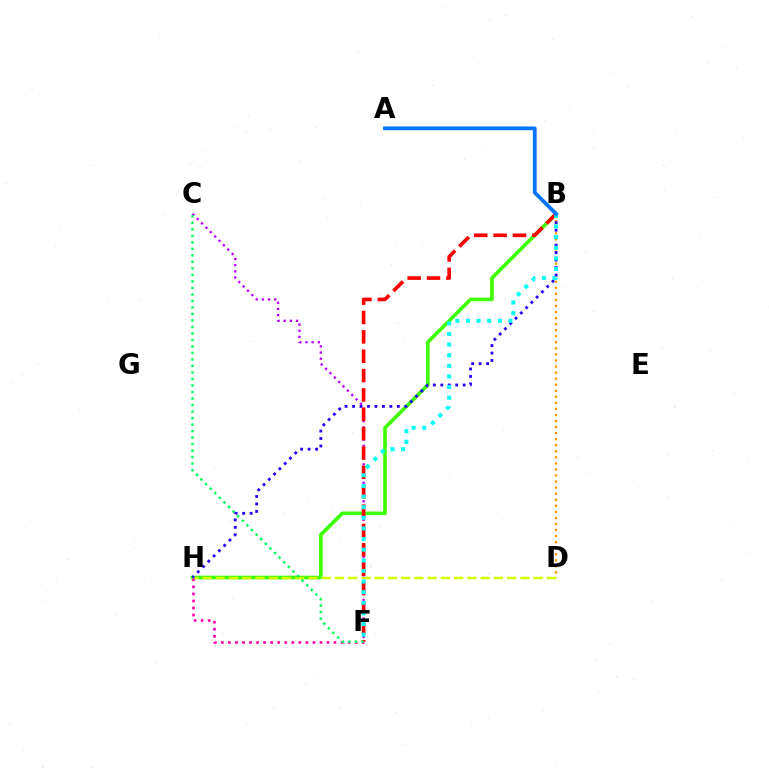{('B', 'H'): [{'color': '#3dff00', 'line_style': 'solid', 'thickness': 2.6}, {'color': '#2500ff', 'line_style': 'dotted', 'thickness': 2.03}], ('B', 'D'): [{'color': '#ff9400', 'line_style': 'dotted', 'thickness': 1.65}], ('D', 'H'): [{'color': '#d1ff00', 'line_style': 'dashed', 'thickness': 1.8}], ('C', 'F'): [{'color': '#b900ff', 'line_style': 'dotted', 'thickness': 1.68}, {'color': '#00ff5c', 'line_style': 'dotted', 'thickness': 1.77}], ('B', 'F'): [{'color': '#ff0000', 'line_style': 'dashed', 'thickness': 2.63}, {'color': '#00fff6', 'line_style': 'dotted', 'thickness': 2.89}], ('F', 'H'): [{'color': '#ff00ac', 'line_style': 'dotted', 'thickness': 1.91}], ('A', 'B'): [{'color': '#0074ff', 'line_style': 'solid', 'thickness': 2.7}]}